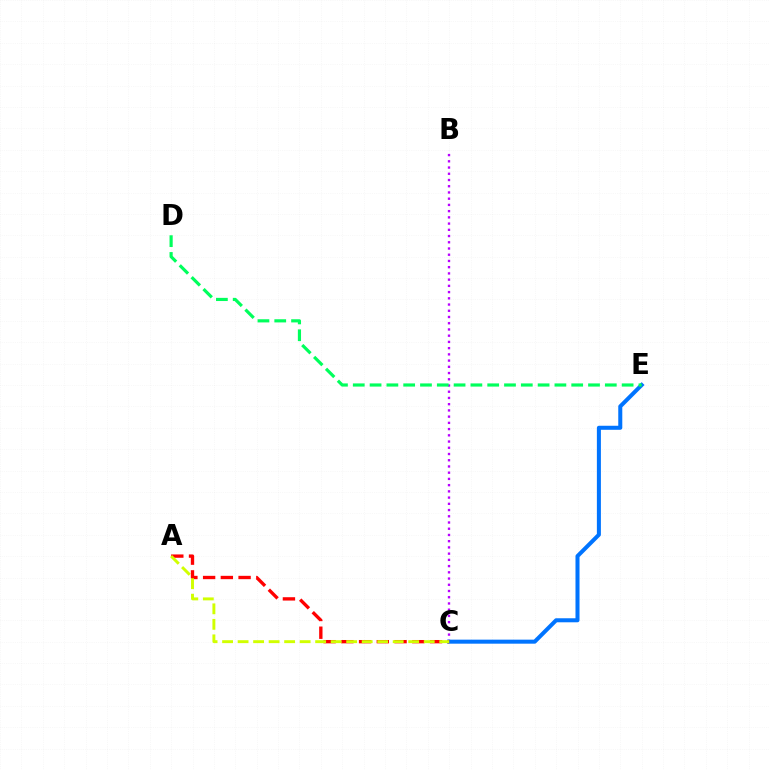{('B', 'C'): [{'color': '#b900ff', 'line_style': 'dotted', 'thickness': 1.69}], ('C', 'E'): [{'color': '#0074ff', 'line_style': 'solid', 'thickness': 2.9}], ('A', 'C'): [{'color': '#ff0000', 'line_style': 'dashed', 'thickness': 2.41}, {'color': '#d1ff00', 'line_style': 'dashed', 'thickness': 2.11}], ('D', 'E'): [{'color': '#00ff5c', 'line_style': 'dashed', 'thickness': 2.28}]}